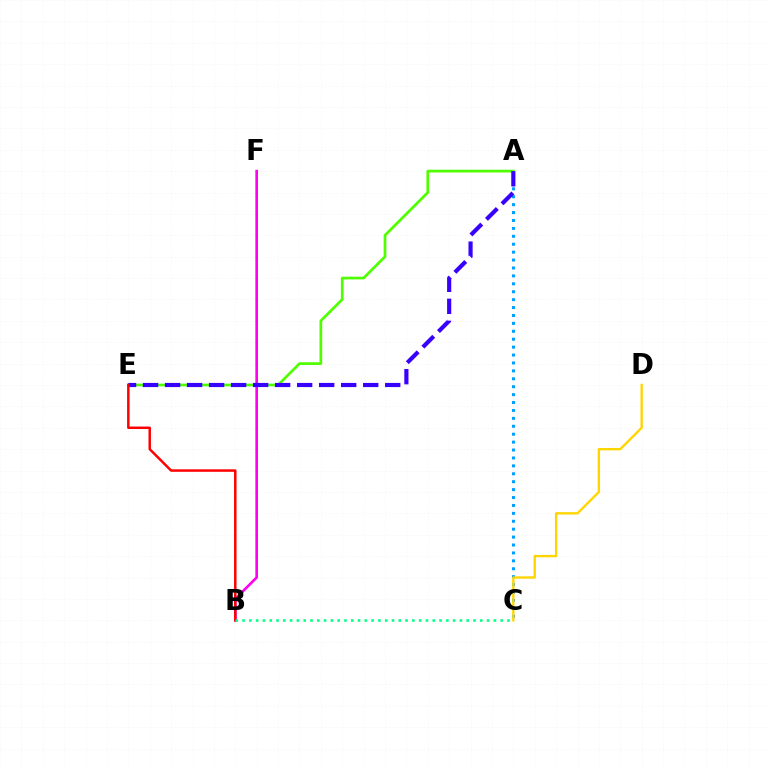{('A', 'C'): [{'color': '#009eff', 'line_style': 'dotted', 'thickness': 2.15}], ('B', 'F'): [{'color': '#ff00ed', 'line_style': 'solid', 'thickness': 1.9}], ('A', 'E'): [{'color': '#4fff00', 'line_style': 'solid', 'thickness': 1.96}, {'color': '#3700ff', 'line_style': 'dashed', 'thickness': 2.99}], ('C', 'D'): [{'color': '#ffd500', 'line_style': 'solid', 'thickness': 1.69}], ('B', 'E'): [{'color': '#ff0000', 'line_style': 'solid', 'thickness': 1.79}], ('B', 'C'): [{'color': '#00ff86', 'line_style': 'dotted', 'thickness': 1.85}]}